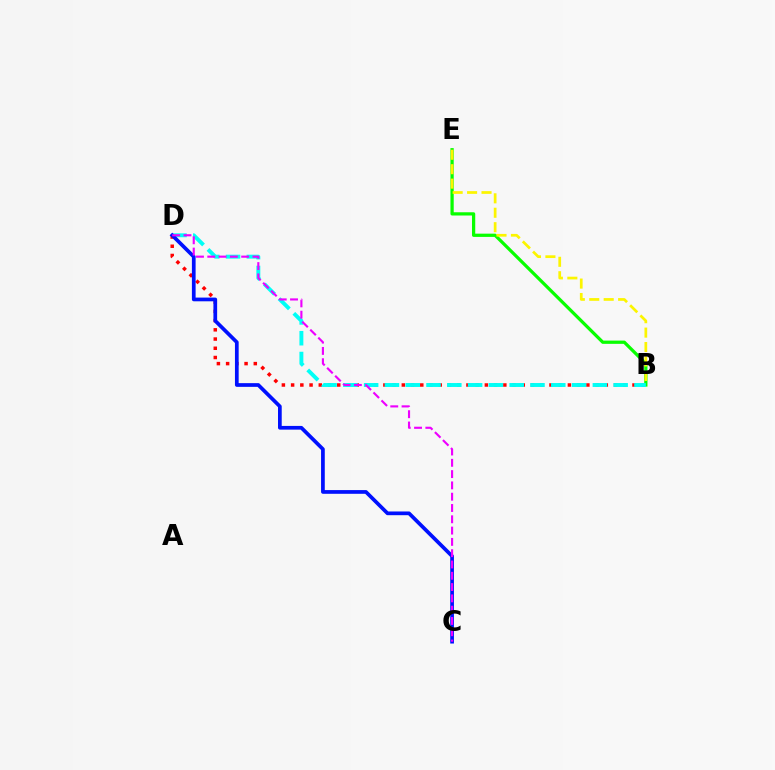{('B', 'E'): [{'color': '#08ff00', 'line_style': 'solid', 'thickness': 2.34}, {'color': '#fcf500', 'line_style': 'dashed', 'thickness': 1.96}], ('B', 'D'): [{'color': '#ff0000', 'line_style': 'dotted', 'thickness': 2.51}, {'color': '#00fff6', 'line_style': 'dashed', 'thickness': 2.82}], ('C', 'D'): [{'color': '#0010ff', 'line_style': 'solid', 'thickness': 2.67}, {'color': '#ee00ff', 'line_style': 'dashed', 'thickness': 1.53}]}